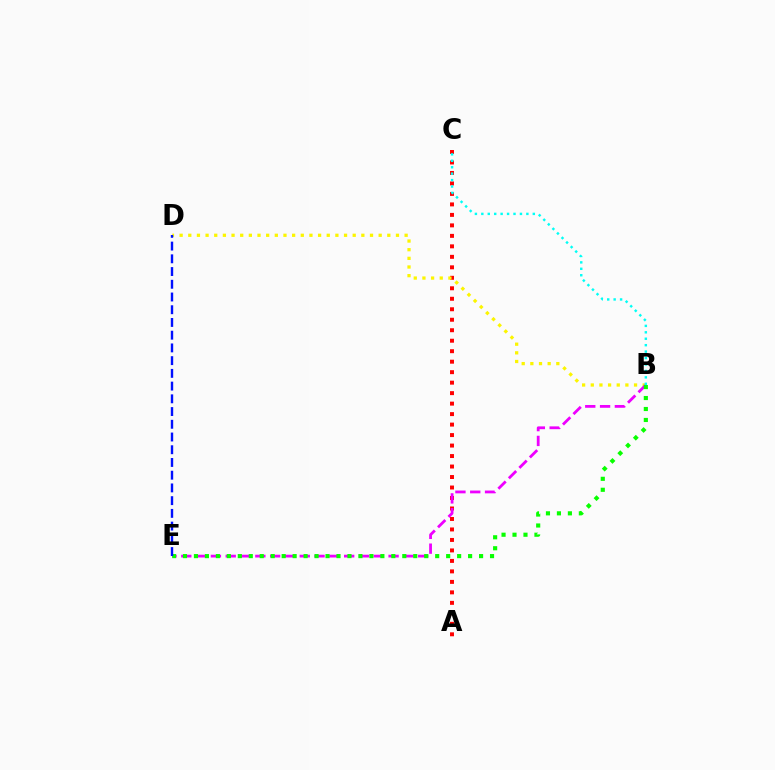{('A', 'C'): [{'color': '#ff0000', 'line_style': 'dotted', 'thickness': 2.85}], ('B', 'D'): [{'color': '#fcf500', 'line_style': 'dotted', 'thickness': 2.35}], ('B', 'E'): [{'color': '#ee00ff', 'line_style': 'dashed', 'thickness': 2.01}, {'color': '#08ff00', 'line_style': 'dotted', 'thickness': 2.98}], ('D', 'E'): [{'color': '#0010ff', 'line_style': 'dashed', 'thickness': 1.73}], ('B', 'C'): [{'color': '#00fff6', 'line_style': 'dotted', 'thickness': 1.75}]}